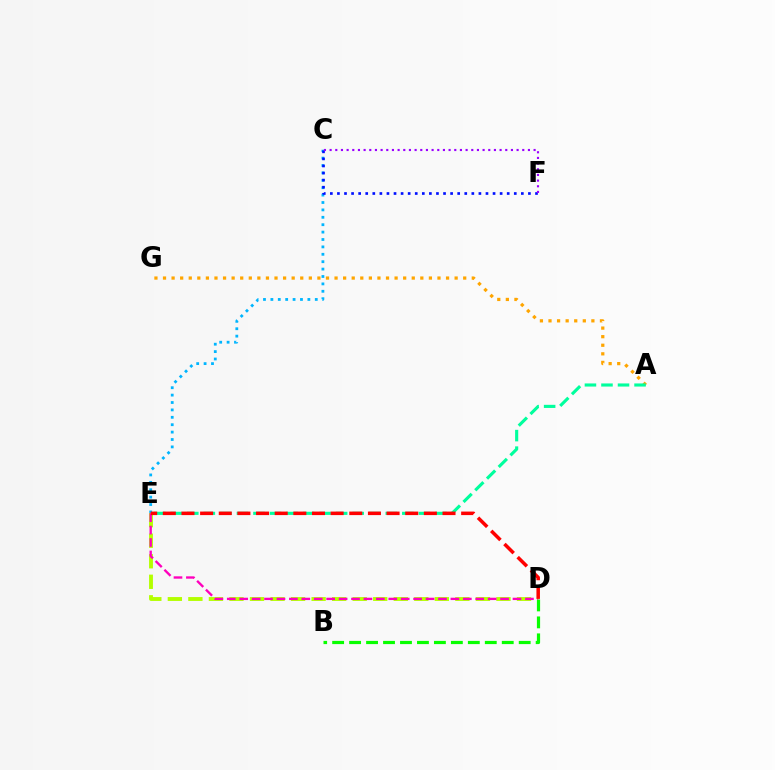{('C', 'E'): [{'color': '#00b5ff', 'line_style': 'dotted', 'thickness': 2.01}], ('C', 'F'): [{'color': '#0010ff', 'line_style': 'dotted', 'thickness': 1.92}, {'color': '#9b00ff', 'line_style': 'dotted', 'thickness': 1.54}], ('D', 'E'): [{'color': '#b3ff00', 'line_style': 'dashed', 'thickness': 2.79}, {'color': '#ff00bd', 'line_style': 'dashed', 'thickness': 1.69}, {'color': '#ff0000', 'line_style': 'dashed', 'thickness': 2.53}], ('B', 'D'): [{'color': '#08ff00', 'line_style': 'dashed', 'thickness': 2.3}], ('A', 'G'): [{'color': '#ffa500', 'line_style': 'dotted', 'thickness': 2.33}], ('A', 'E'): [{'color': '#00ff9d', 'line_style': 'dashed', 'thickness': 2.25}]}